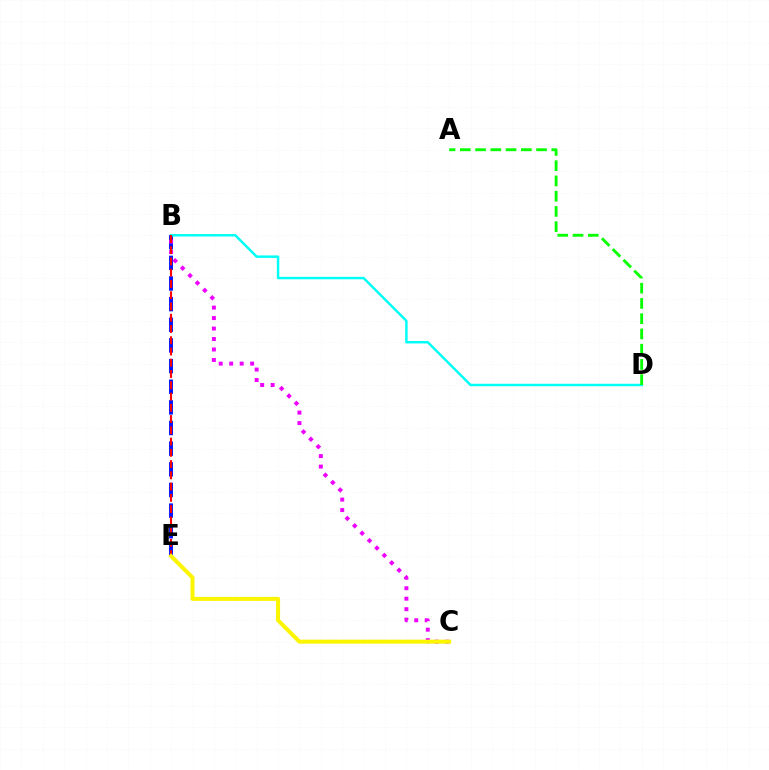{('B', 'E'): [{'color': '#0010ff', 'line_style': 'dashed', 'thickness': 2.8}, {'color': '#ff0000', 'line_style': 'dashed', 'thickness': 1.53}], ('B', 'D'): [{'color': '#00fff6', 'line_style': 'solid', 'thickness': 1.78}], ('B', 'C'): [{'color': '#ee00ff', 'line_style': 'dotted', 'thickness': 2.85}], ('A', 'D'): [{'color': '#08ff00', 'line_style': 'dashed', 'thickness': 2.07}], ('C', 'E'): [{'color': '#fcf500', 'line_style': 'solid', 'thickness': 2.88}]}